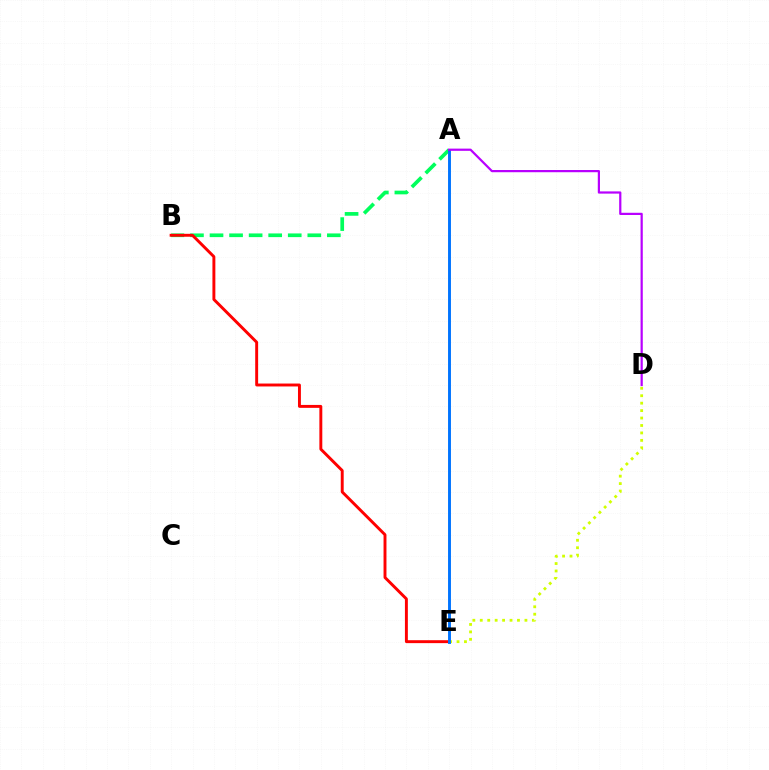{('A', 'B'): [{'color': '#00ff5c', 'line_style': 'dashed', 'thickness': 2.66}], ('B', 'E'): [{'color': '#ff0000', 'line_style': 'solid', 'thickness': 2.11}], ('D', 'E'): [{'color': '#d1ff00', 'line_style': 'dotted', 'thickness': 2.02}], ('A', 'E'): [{'color': '#0074ff', 'line_style': 'solid', 'thickness': 2.1}], ('A', 'D'): [{'color': '#b900ff', 'line_style': 'solid', 'thickness': 1.6}]}